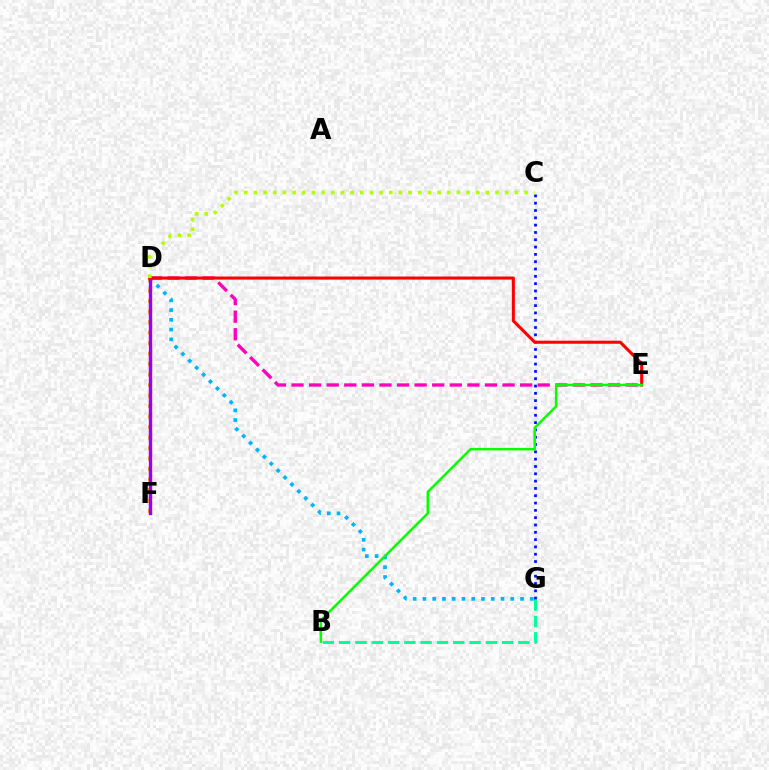{('D', 'G'): [{'color': '#00b5ff', 'line_style': 'dotted', 'thickness': 2.65}], ('D', 'F'): [{'color': '#ffa500', 'line_style': 'dotted', 'thickness': 2.85}, {'color': '#9b00ff', 'line_style': 'solid', 'thickness': 2.46}], ('B', 'G'): [{'color': '#00ff9d', 'line_style': 'dashed', 'thickness': 2.21}], ('C', 'G'): [{'color': '#0010ff', 'line_style': 'dotted', 'thickness': 1.99}], ('D', 'E'): [{'color': '#ff00bd', 'line_style': 'dashed', 'thickness': 2.39}, {'color': '#ff0000', 'line_style': 'solid', 'thickness': 2.21}], ('B', 'E'): [{'color': '#08ff00', 'line_style': 'solid', 'thickness': 1.8}], ('C', 'D'): [{'color': '#b3ff00', 'line_style': 'dotted', 'thickness': 2.63}]}